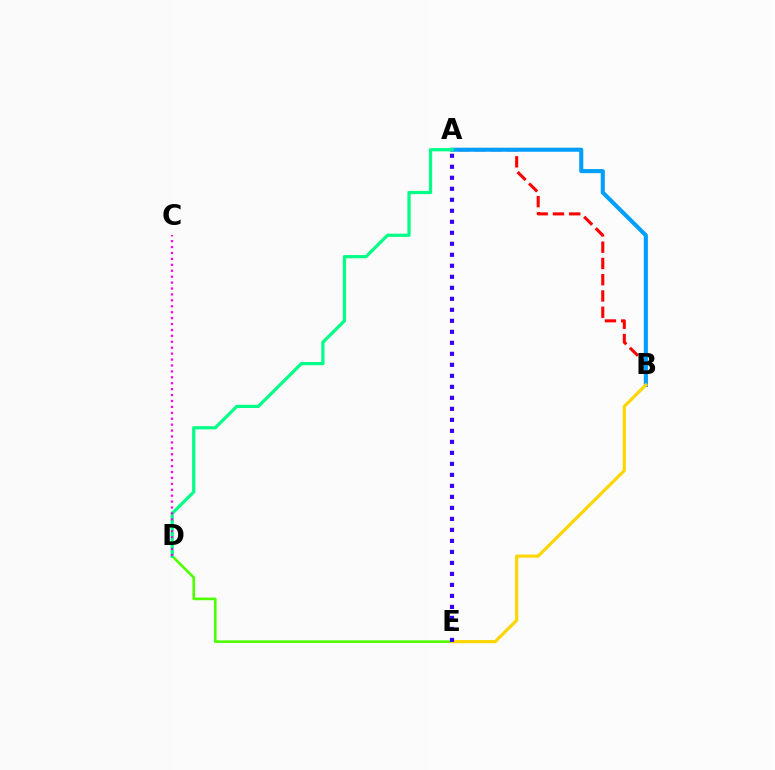{('A', 'B'): [{'color': '#ff0000', 'line_style': 'dashed', 'thickness': 2.21}, {'color': '#009eff', 'line_style': 'solid', 'thickness': 2.94}], ('D', 'E'): [{'color': '#4fff00', 'line_style': 'solid', 'thickness': 1.91}], ('B', 'E'): [{'color': '#ffd500', 'line_style': 'solid', 'thickness': 2.28}], ('A', 'D'): [{'color': '#00ff86', 'line_style': 'solid', 'thickness': 2.32}], ('C', 'D'): [{'color': '#ff00ed', 'line_style': 'dotted', 'thickness': 1.61}], ('A', 'E'): [{'color': '#3700ff', 'line_style': 'dotted', 'thickness': 2.99}]}